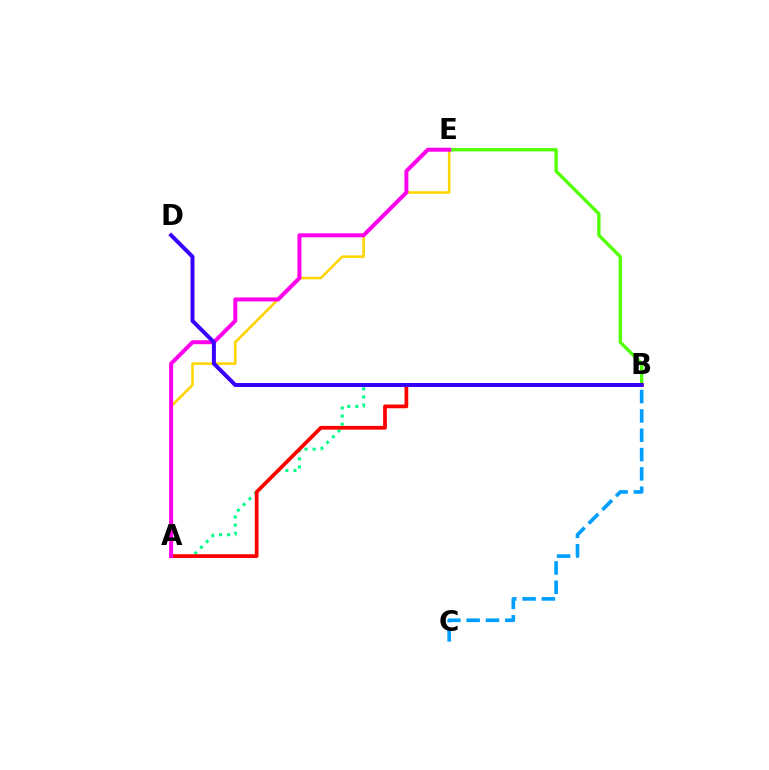{('A', 'B'): [{'color': '#00ff86', 'line_style': 'dotted', 'thickness': 2.2}, {'color': '#ff0000', 'line_style': 'solid', 'thickness': 2.69}], ('B', 'C'): [{'color': '#009eff', 'line_style': 'dashed', 'thickness': 2.62}], ('A', 'E'): [{'color': '#ffd500', 'line_style': 'solid', 'thickness': 1.84}, {'color': '#ff00ed', 'line_style': 'solid', 'thickness': 2.86}], ('B', 'E'): [{'color': '#4fff00', 'line_style': 'solid', 'thickness': 2.37}], ('B', 'D'): [{'color': '#3700ff', 'line_style': 'solid', 'thickness': 2.87}]}